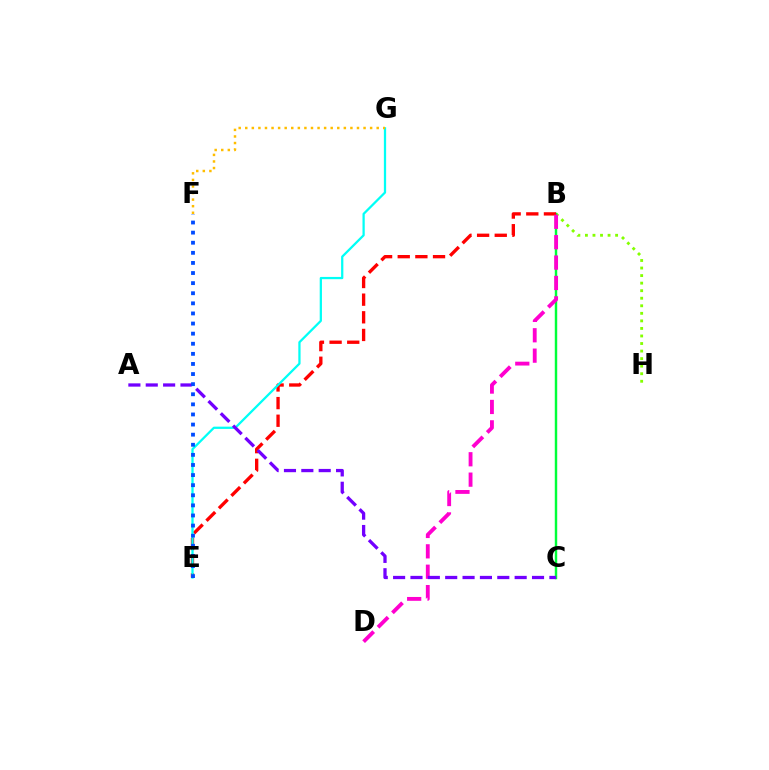{('B', 'H'): [{'color': '#84ff00', 'line_style': 'dotted', 'thickness': 2.05}], ('B', 'C'): [{'color': '#00ff39', 'line_style': 'solid', 'thickness': 1.75}], ('B', 'E'): [{'color': '#ff0000', 'line_style': 'dashed', 'thickness': 2.4}], ('E', 'G'): [{'color': '#00fff6', 'line_style': 'solid', 'thickness': 1.62}], ('B', 'D'): [{'color': '#ff00cf', 'line_style': 'dashed', 'thickness': 2.77}], ('A', 'C'): [{'color': '#7200ff', 'line_style': 'dashed', 'thickness': 2.36}], ('E', 'F'): [{'color': '#004bff', 'line_style': 'dotted', 'thickness': 2.74}], ('F', 'G'): [{'color': '#ffbd00', 'line_style': 'dotted', 'thickness': 1.79}]}